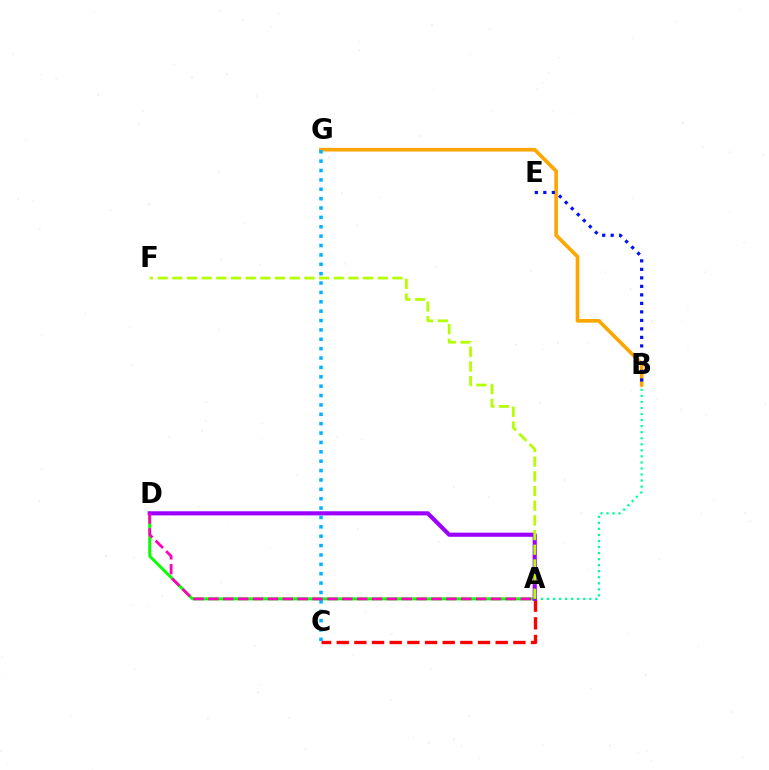{('B', 'G'): [{'color': '#ffa500', 'line_style': 'solid', 'thickness': 2.61}], ('A', 'C'): [{'color': '#ff0000', 'line_style': 'dashed', 'thickness': 2.4}], ('B', 'E'): [{'color': '#0010ff', 'line_style': 'dotted', 'thickness': 2.31}], ('A', 'B'): [{'color': '#00ff9d', 'line_style': 'dotted', 'thickness': 1.64}], ('A', 'D'): [{'color': '#08ff00', 'line_style': 'solid', 'thickness': 2.12}, {'color': '#9b00ff', 'line_style': 'solid', 'thickness': 2.97}, {'color': '#ff00bd', 'line_style': 'dashed', 'thickness': 2.02}], ('C', 'G'): [{'color': '#00b5ff', 'line_style': 'dotted', 'thickness': 2.55}], ('A', 'F'): [{'color': '#b3ff00', 'line_style': 'dashed', 'thickness': 1.99}]}